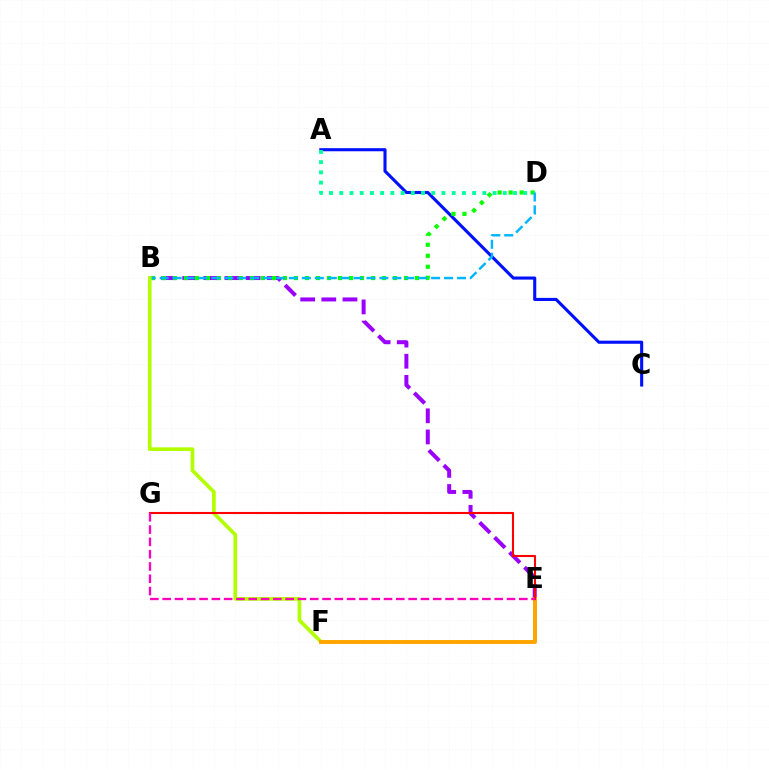{('A', 'C'): [{'color': '#0010ff', 'line_style': 'solid', 'thickness': 2.23}], ('B', 'E'): [{'color': '#9b00ff', 'line_style': 'dashed', 'thickness': 2.87}], ('B', 'D'): [{'color': '#08ff00', 'line_style': 'dotted', 'thickness': 2.99}, {'color': '#00b5ff', 'line_style': 'dashed', 'thickness': 1.76}], ('A', 'D'): [{'color': '#00ff9d', 'line_style': 'dotted', 'thickness': 2.78}], ('B', 'F'): [{'color': '#b3ff00', 'line_style': 'solid', 'thickness': 2.64}], ('E', 'F'): [{'color': '#ffa500', 'line_style': 'solid', 'thickness': 2.84}], ('E', 'G'): [{'color': '#ff0000', 'line_style': 'solid', 'thickness': 1.51}, {'color': '#ff00bd', 'line_style': 'dashed', 'thickness': 1.67}]}